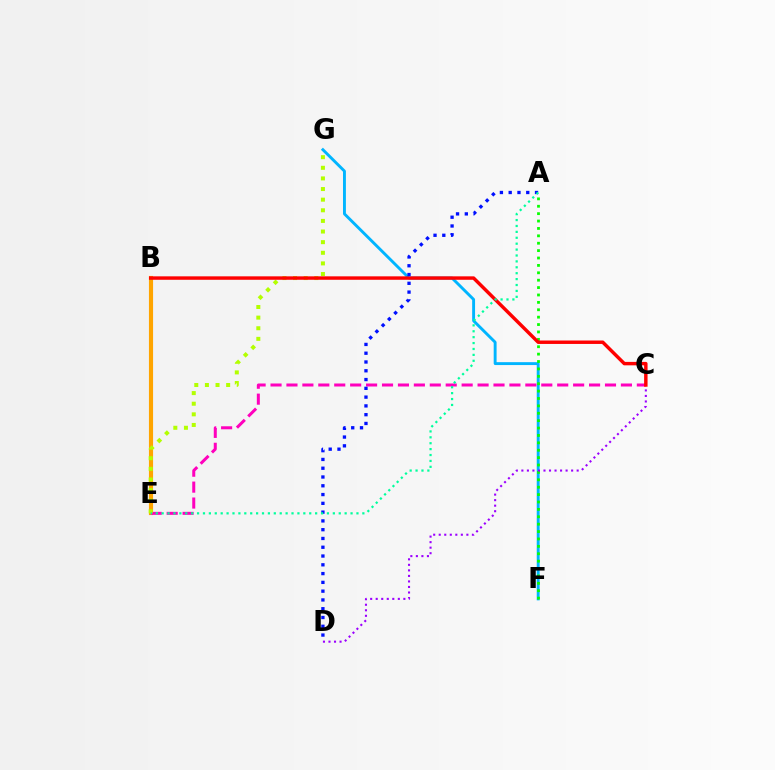{('B', 'E'): [{'color': '#ffa500', 'line_style': 'solid', 'thickness': 2.98}], ('F', 'G'): [{'color': '#00b5ff', 'line_style': 'solid', 'thickness': 2.09}], ('A', 'F'): [{'color': '#08ff00', 'line_style': 'dotted', 'thickness': 2.01}], ('C', 'D'): [{'color': '#9b00ff', 'line_style': 'dotted', 'thickness': 1.5}], ('C', 'E'): [{'color': '#ff00bd', 'line_style': 'dashed', 'thickness': 2.16}], ('E', 'G'): [{'color': '#b3ff00', 'line_style': 'dotted', 'thickness': 2.89}], ('B', 'C'): [{'color': '#ff0000', 'line_style': 'solid', 'thickness': 2.48}], ('A', 'D'): [{'color': '#0010ff', 'line_style': 'dotted', 'thickness': 2.39}], ('A', 'E'): [{'color': '#00ff9d', 'line_style': 'dotted', 'thickness': 1.6}]}